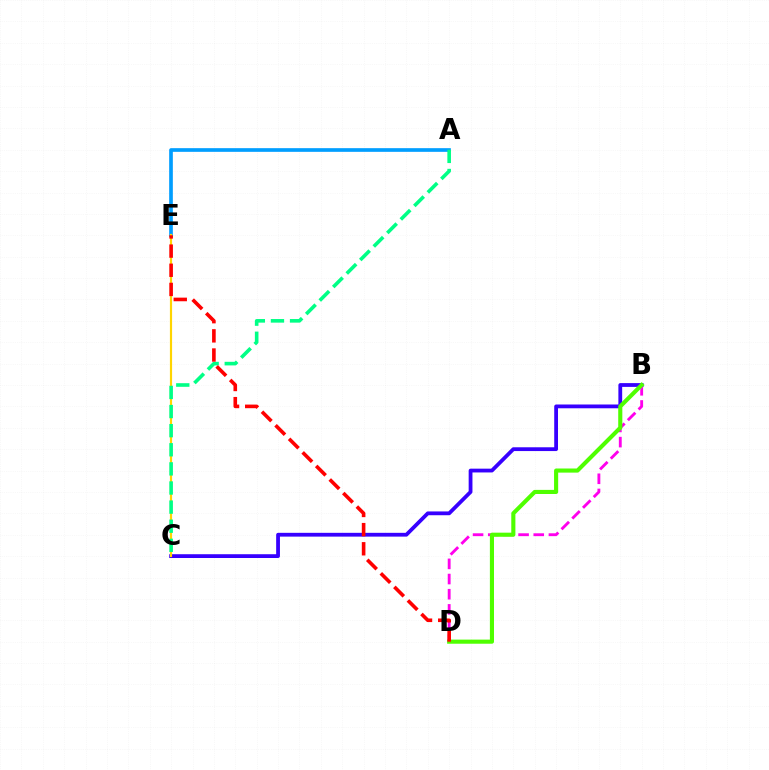{('B', 'C'): [{'color': '#3700ff', 'line_style': 'solid', 'thickness': 2.73}], ('A', 'E'): [{'color': '#009eff', 'line_style': 'solid', 'thickness': 2.65}], ('B', 'D'): [{'color': '#ff00ed', 'line_style': 'dashed', 'thickness': 2.06}, {'color': '#4fff00', 'line_style': 'solid', 'thickness': 2.96}], ('C', 'E'): [{'color': '#ffd500', 'line_style': 'solid', 'thickness': 1.57}], ('A', 'C'): [{'color': '#00ff86', 'line_style': 'dashed', 'thickness': 2.6}], ('D', 'E'): [{'color': '#ff0000', 'line_style': 'dashed', 'thickness': 2.6}]}